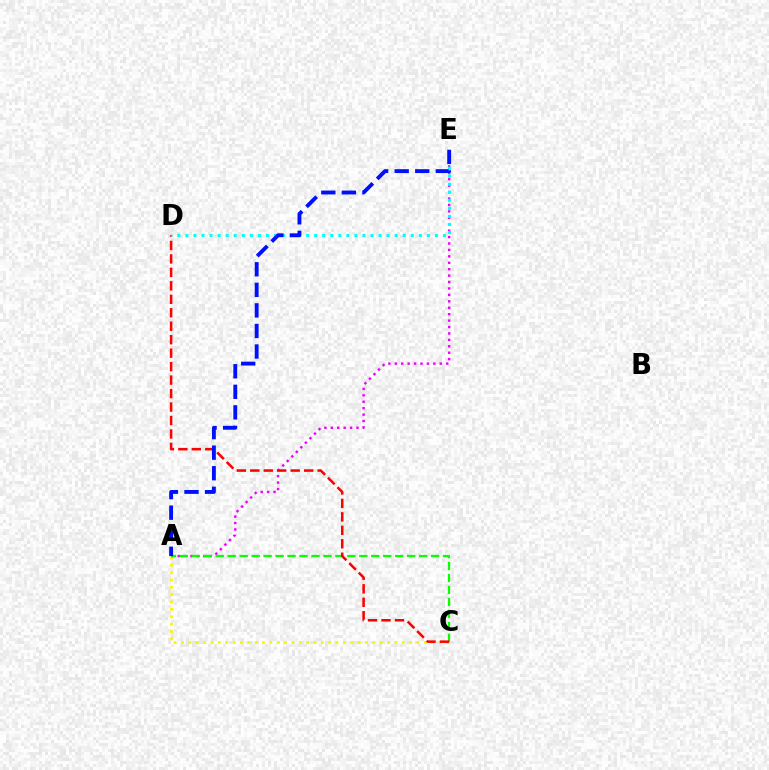{('A', 'C'): [{'color': '#fcf500', 'line_style': 'dotted', 'thickness': 2.0}, {'color': '#08ff00', 'line_style': 'dashed', 'thickness': 1.63}], ('A', 'E'): [{'color': '#ee00ff', 'line_style': 'dotted', 'thickness': 1.75}, {'color': '#0010ff', 'line_style': 'dashed', 'thickness': 2.79}], ('C', 'D'): [{'color': '#ff0000', 'line_style': 'dashed', 'thickness': 1.83}], ('D', 'E'): [{'color': '#00fff6', 'line_style': 'dotted', 'thickness': 2.19}]}